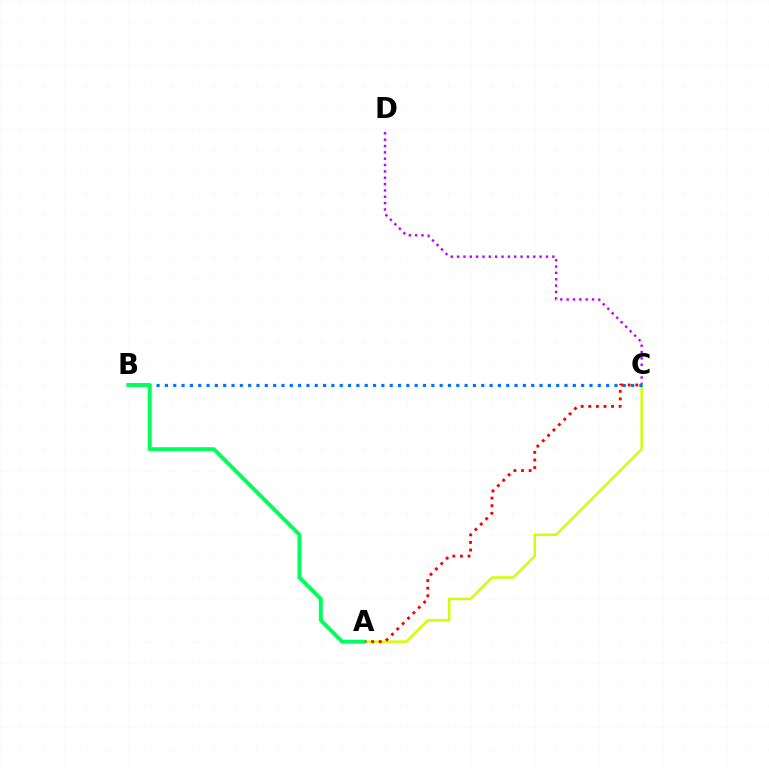{('C', 'D'): [{'color': '#b900ff', 'line_style': 'dotted', 'thickness': 1.72}], ('A', 'C'): [{'color': '#d1ff00', 'line_style': 'solid', 'thickness': 1.78}, {'color': '#ff0000', 'line_style': 'dotted', 'thickness': 2.06}], ('B', 'C'): [{'color': '#0074ff', 'line_style': 'dotted', 'thickness': 2.26}], ('A', 'B'): [{'color': '#00ff5c', 'line_style': 'solid', 'thickness': 2.84}]}